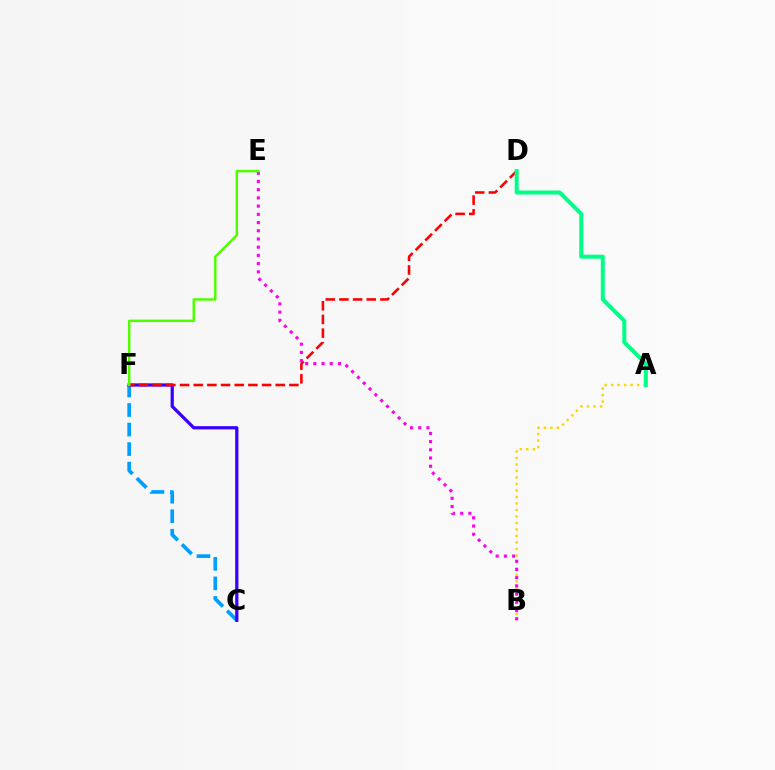{('C', 'F'): [{'color': '#009eff', 'line_style': 'dashed', 'thickness': 2.65}, {'color': '#3700ff', 'line_style': 'solid', 'thickness': 2.33}], ('A', 'B'): [{'color': '#ffd500', 'line_style': 'dotted', 'thickness': 1.76}], ('D', 'F'): [{'color': '#ff0000', 'line_style': 'dashed', 'thickness': 1.86}], ('A', 'D'): [{'color': '#00ff86', 'line_style': 'solid', 'thickness': 2.89}], ('B', 'E'): [{'color': '#ff00ed', 'line_style': 'dotted', 'thickness': 2.23}], ('E', 'F'): [{'color': '#4fff00', 'line_style': 'solid', 'thickness': 1.78}]}